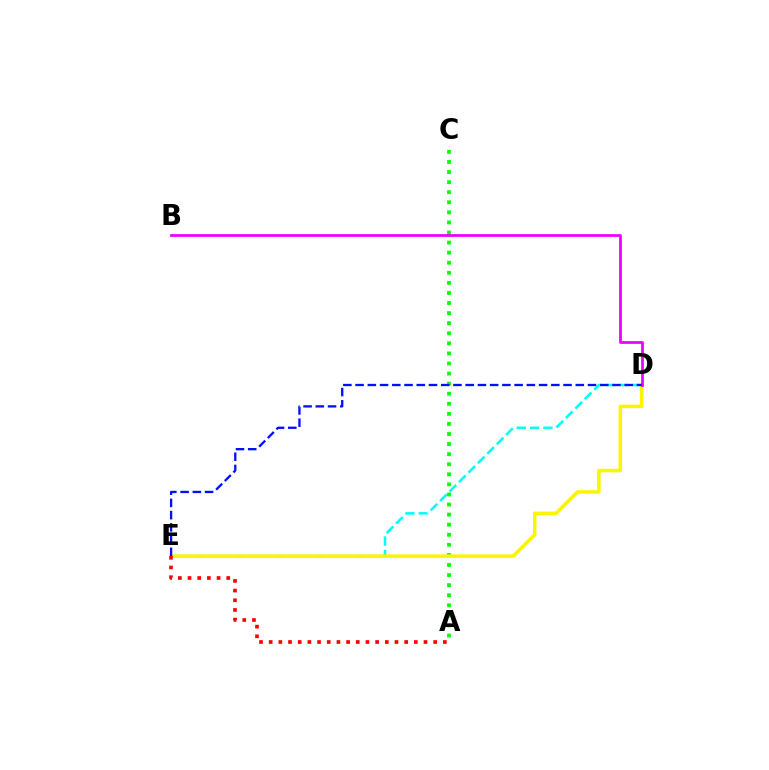{('D', 'E'): [{'color': '#00fff6', 'line_style': 'dashed', 'thickness': 1.81}, {'color': '#fcf500', 'line_style': 'solid', 'thickness': 2.54}, {'color': '#0010ff', 'line_style': 'dashed', 'thickness': 1.66}], ('A', 'C'): [{'color': '#08ff00', 'line_style': 'dotted', 'thickness': 2.74}], ('B', 'D'): [{'color': '#ee00ff', 'line_style': 'solid', 'thickness': 1.98}], ('A', 'E'): [{'color': '#ff0000', 'line_style': 'dotted', 'thickness': 2.63}]}